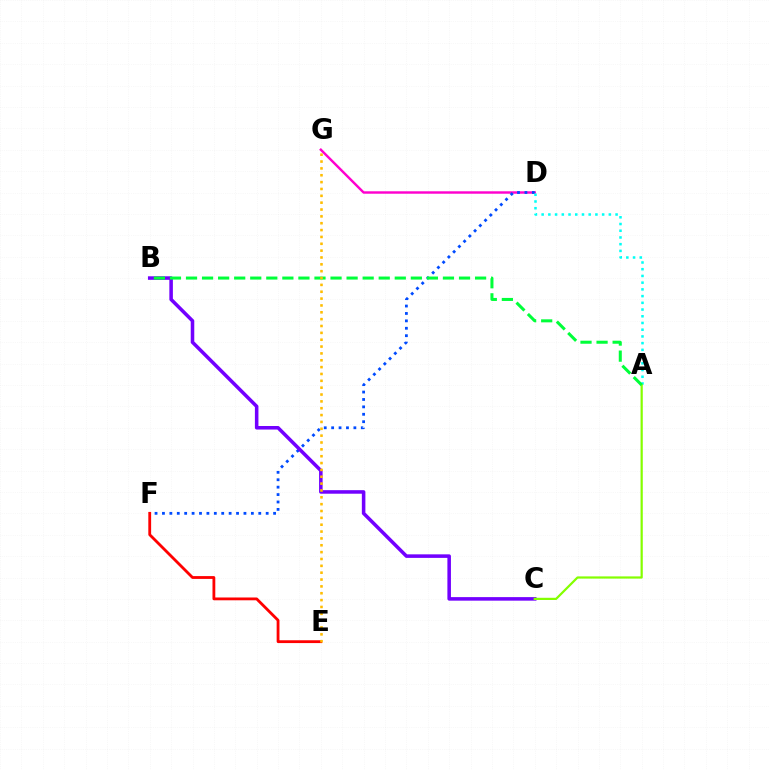{('D', 'G'): [{'color': '#ff00cf', 'line_style': 'solid', 'thickness': 1.75}], ('D', 'F'): [{'color': '#004bff', 'line_style': 'dotted', 'thickness': 2.01}], ('A', 'D'): [{'color': '#00fff6', 'line_style': 'dotted', 'thickness': 1.83}], ('B', 'C'): [{'color': '#7200ff', 'line_style': 'solid', 'thickness': 2.55}], ('E', 'F'): [{'color': '#ff0000', 'line_style': 'solid', 'thickness': 2.02}], ('A', 'C'): [{'color': '#84ff00', 'line_style': 'solid', 'thickness': 1.59}], ('A', 'B'): [{'color': '#00ff39', 'line_style': 'dashed', 'thickness': 2.18}], ('E', 'G'): [{'color': '#ffbd00', 'line_style': 'dotted', 'thickness': 1.86}]}